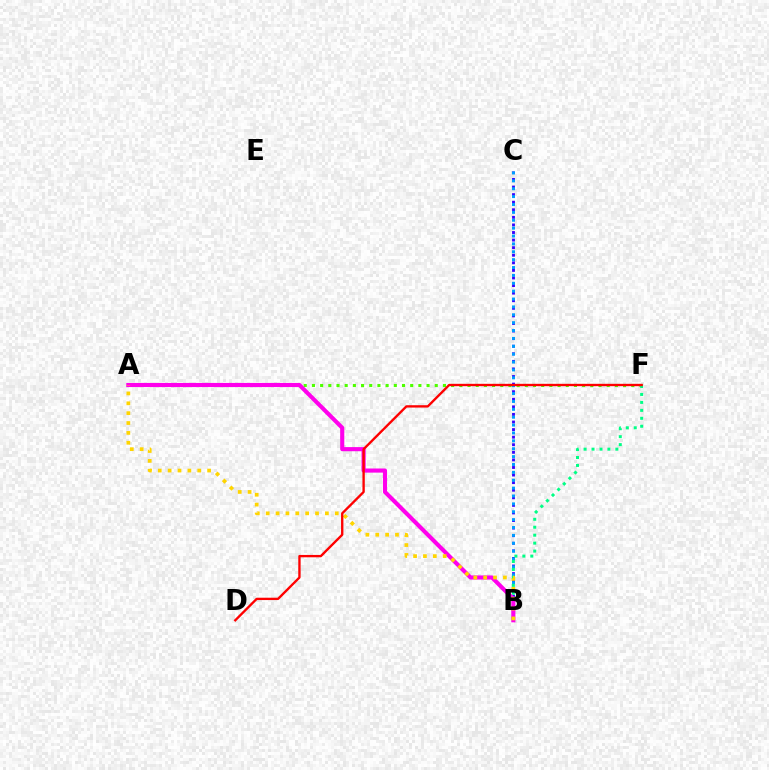{('B', 'C'): [{'color': '#3700ff', 'line_style': 'dotted', 'thickness': 2.06}, {'color': '#009eff', 'line_style': 'dotted', 'thickness': 2.14}], ('A', 'F'): [{'color': '#4fff00', 'line_style': 'dotted', 'thickness': 2.22}], ('B', 'F'): [{'color': '#00ff86', 'line_style': 'dotted', 'thickness': 2.16}], ('A', 'B'): [{'color': '#ff00ed', 'line_style': 'solid', 'thickness': 2.97}, {'color': '#ffd500', 'line_style': 'dotted', 'thickness': 2.68}], ('D', 'F'): [{'color': '#ff0000', 'line_style': 'solid', 'thickness': 1.69}]}